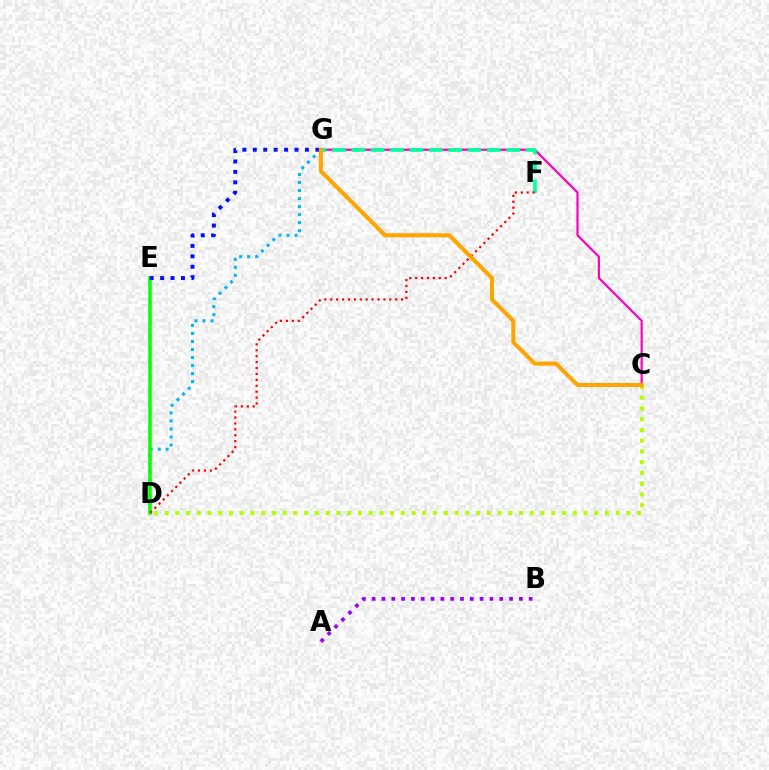{('D', 'G'): [{'color': '#00b5ff', 'line_style': 'dotted', 'thickness': 2.18}], ('C', 'D'): [{'color': '#b3ff00', 'line_style': 'dotted', 'thickness': 2.92}], ('D', 'E'): [{'color': '#08ff00', 'line_style': 'solid', 'thickness': 2.53}], ('C', 'G'): [{'color': '#ff00bd', 'line_style': 'solid', 'thickness': 1.59}, {'color': '#ffa500', 'line_style': 'solid', 'thickness': 2.9}], ('F', 'G'): [{'color': '#00ff9d', 'line_style': 'dashed', 'thickness': 2.63}], ('E', 'G'): [{'color': '#0010ff', 'line_style': 'dotted', 'thickness': 2.83}], ('D', 'F'): [{'color': '#ff0000', 'line_style': 'dotted', 'thickness': 1.6}], ('A', 'B'): [{'color': '#9b00ff', 'line_style': 'dotted', 'thickness': 2.67}]}